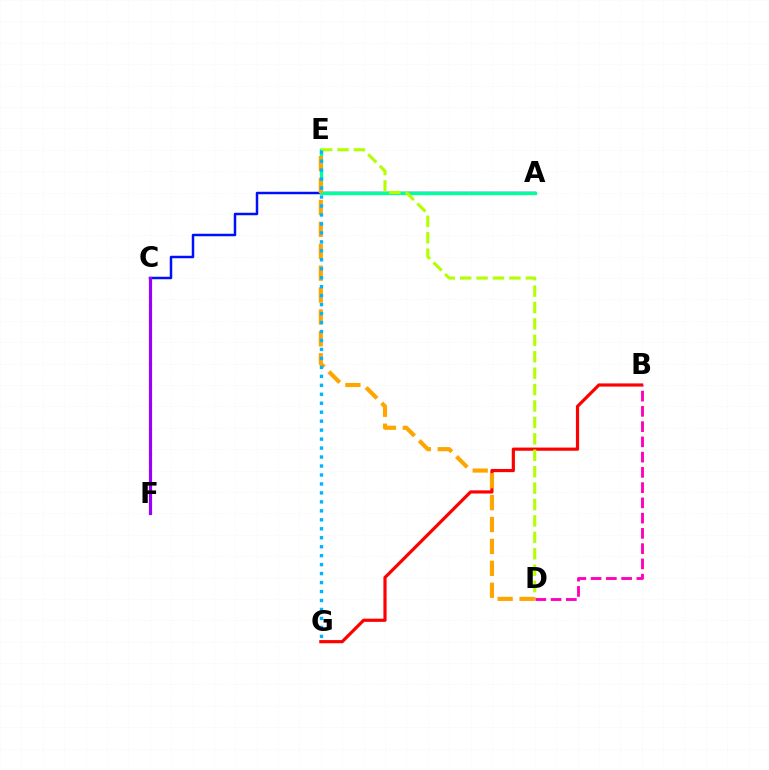{('B', 'G'): [{'color': '#ff0000', 'line_style': 'solid', 'thickness': 2.29}], ('A', 'C'): [{'color': '#0010ff', 'line_style': 'solid', 'thickness': 1.8}], ('A', 'E'): [{'color': '#00ff9d', 'line_style': 'solid', 'thickness': 2.37}], ('C', 'F'): [{'color': '#08ff00', 'line_style': 'dotted', 'thickness': 2.24}, {'color': '#9b00ff', 'line_style': 'solid', 'thickness': 2.27}], ('D', 'E'): [{'color': '#b3ff00', 'line_style': 'dashed', 'thickness': 2.23}, {'color': '#ffa500', 'line_style': 'dashed', 'thickness': 2.98}], ('E', 'G'): [{'color': '#00b5ff', 'line_style': 'dotted', 'thickness': 2.44}], ('B', 'D'): [{'color': '#ff00bd', 'line_style': 'dashed', 'thickness': 2.07}]}